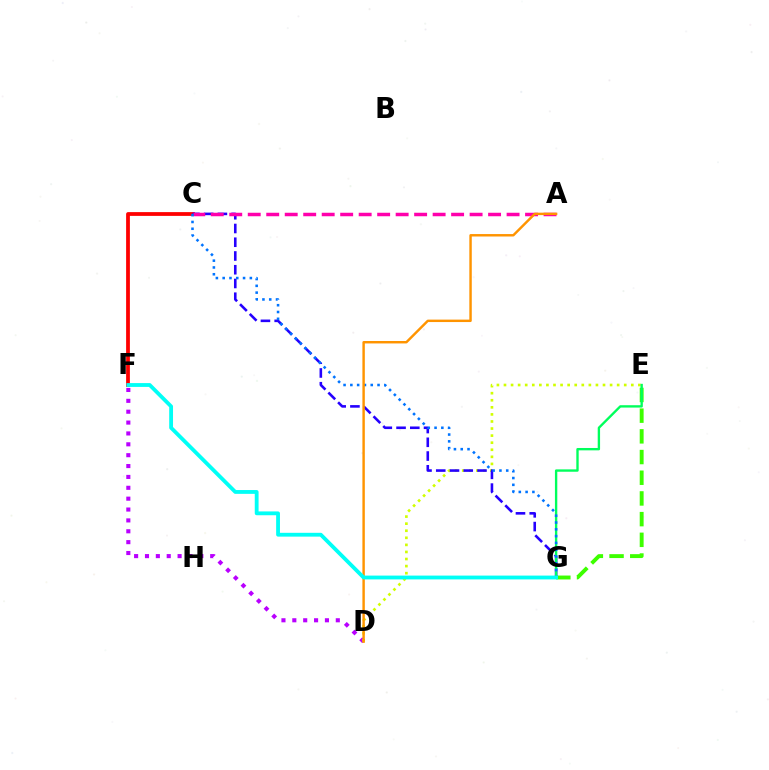{('E', 'G'): [{'color': '#3dff00', 'line_style': 'dashed', 'thickness': 2.81}, {'color': '#00ff5c', 'line_style': 'solid', 'thickness': 1.7}], ('C', 'F'): [{'color': '#ff0000', 'line_style': 'solid', 'thickness': 2.71}], ('D', 'F'): [{'color': '#b900ff', 'line_style': 'dotted', 'thickness': 2.95}], ('D', 'E'): [{'color': '#d1ff00', 'line_style': 'dotted', 'thickness': 1.92}], ('C', 'G'): [{'color': '#2500ff', 'line_style': 'dashed', 'thickness': 1.87}, {'color': '#0074ff', 'line_style': 'dotted', 'thickness': 1.85}], ('A', 'C'): [{'color': '#ff00ac', 'line_style': 'dashed', 'thickness': 2.51}], ('A', 'D'): [{'color': '#ff9400', 'line_style': 'solid', 'thickness': 1.75}], ('F', 'G'): [{'color': '#00fff6', 'line_style': 'solid', 'thickness': 2.75}]}